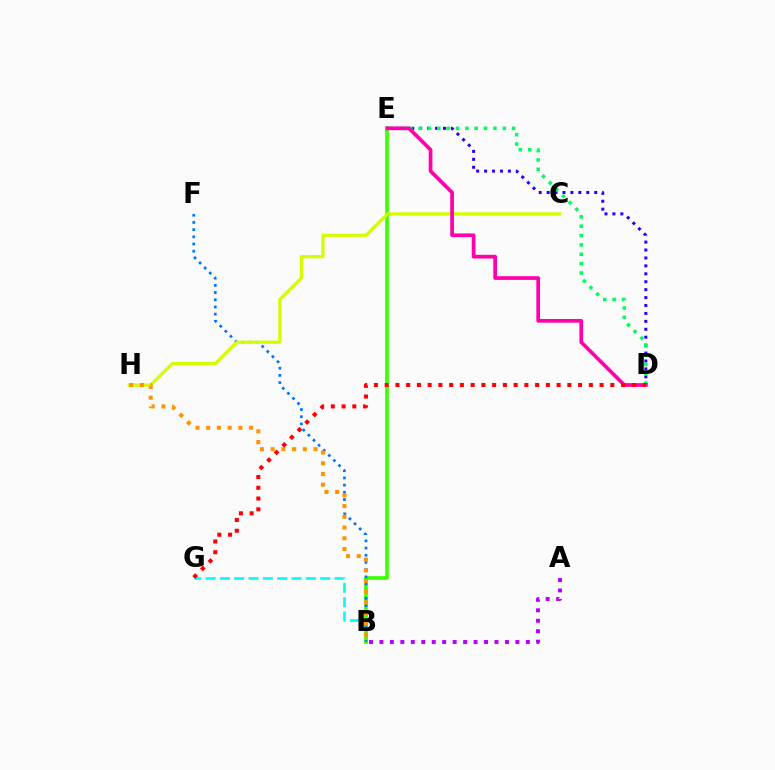{('A', 'B'): [{'color': '#b900ff', 'line_style': 'dotted', 'thickness': 2.84}], ('B', 'G'): [{'color': '#00fff6', 'line_style': 'dashed', 'thickness': 1.95}], ('B', 'E'): [{'color': '#3dff00', 'line_style': 'solid', 'thickness': 2.65}], ('D', 'E'): [{'color': '#2500ff', 'line_style': 'dotted', 'thickness': 2.15}, {'color': '#00ff5c', 'line_style': 'dotted', 'thickness': 2.54}, {'color': '#ff00ac', 'line_style': 'solid', 'thickness': 2.68}], ('B', 'F'): [{'color': '#0074ff', 'line_style': 'dotted', 'thickness': 1.95}], ('C', 'H'): [{'color': '#d1ff00', 'line_style': 'solid', 'thickness': 2.33}], ('B', 'H'): [{'color': '#ff9400', 'line_style': 'dotted', 'thickness': 2.91}], ('D', 'G'): [{'color': '#ff0000', 'line_style': 'dotted', 'thickness': 2.92}]}